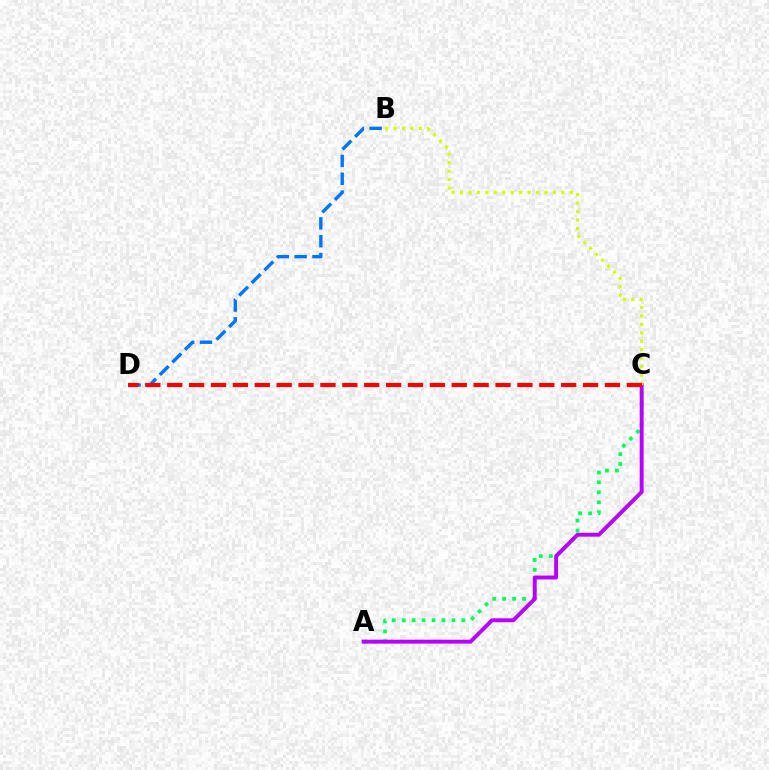{('A', 'C'): [{'color': '#00ff5c', 'line_style': 'dotted', 'thickness': 2.7}, {'color': '#b900ff', 'line_style': 'solid', 'thickness': 2.82}], ('B', 'D'): [{'color': '#0074ff', 'line_style': 'dashed', 'thickness': 2.42}], ('B', 'C'): [{'color': '#d1ff00', 'line_style': 'dotted', 'thickness': 2.29}], ('C', 'D'): [{'color': '#ff0000', 'line_style': 'dashed', 'thickness': 2.97}]}